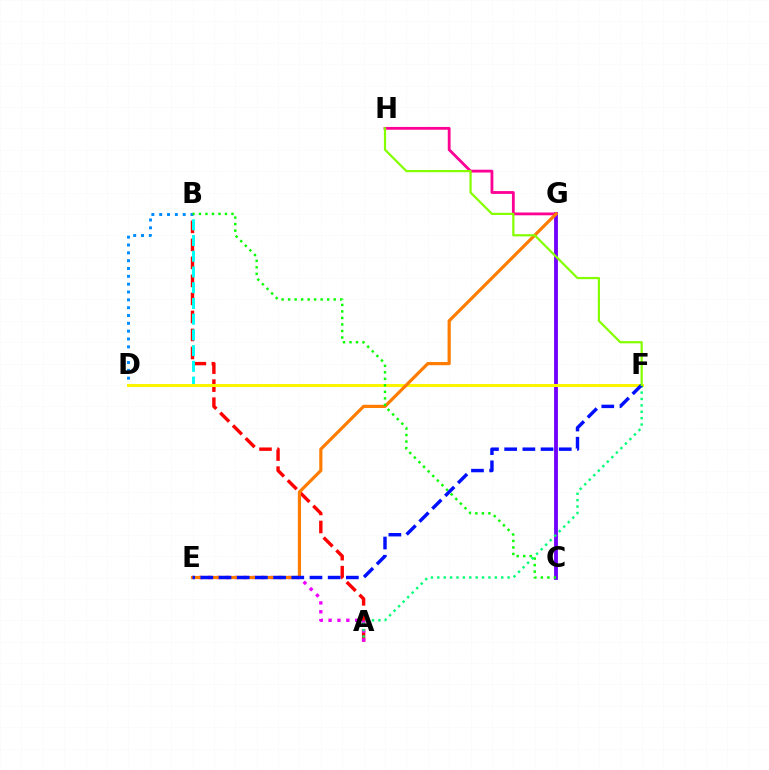{('C', 'G'): [{'color': '#7200ff', 'line_style': 'solid', 'thickness': 2.75}], ('A', 'B'): [{'color': '#ff0000', 'line_style': 'dashed', 'thickness': 2.45}], ('A', 'E'): [{'color': '#ee00ff', 'line_style': 'dotted', 'thickness': 2.41}], ('B', 'D'): [{'color': '#00fff6', 'line_style': 'dashed', 'thickness': 2.14}, {'color': '#008cff', 'line_style': 'dotted', 'thickness': 2.13}], ('G', 'H'): [{'color': '#ff0094', 'line_style': 'solid', 'thickness': 2.02}], ('D', 'F'): [{'color': '#fcf500', 'line_style': 'solid', 'thickness': 2.18}], ('E', 'G'): [{'color': '#ff7c00', 'line_style': 'solid', 'thickness': 2.29}], ('B', 'C'): [{'color': '#08ff00', 'line_style': 'dotted', 'thickness': 1.77}], ('A', 'F'): [{'color': '#00ff74', 'line_style': 'dotted', 'thickness': 1.74}], ('E', 'F'): [{'color': '#0010ff', 'line_style': 'dashed', 'thickness': 2.47}], ('F', 'H'): [{'color': '#84ff00', 'line_style': 'solid', 'thickness': 1.59}]}